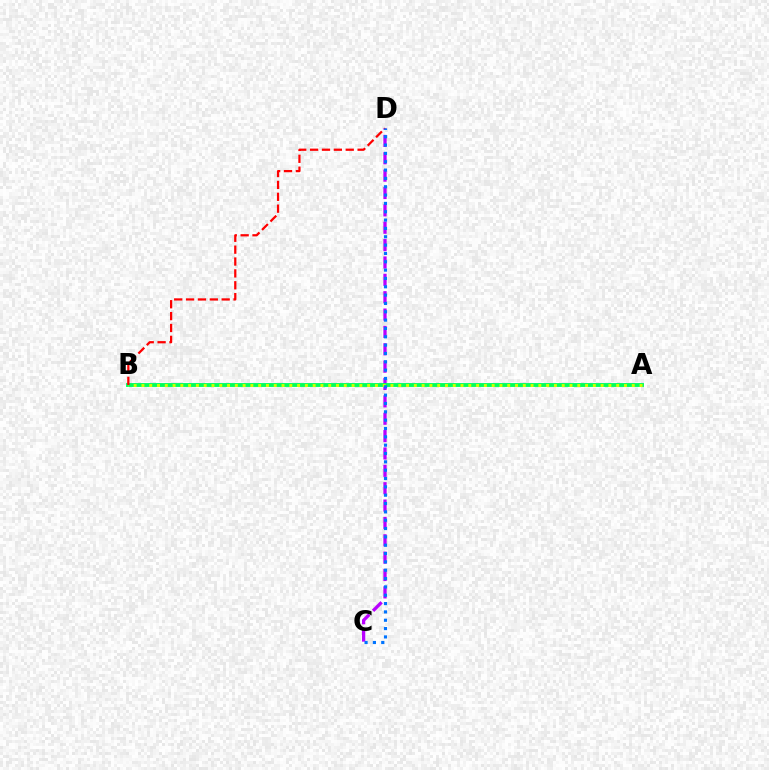{('C', 'D'): [{'color': '#b900ff', 'line_style': 'dashed', 'thickness': 2.36}, {'color': '#0074ff', 'line_style': 'dotted', 'thickness': 2.27}], ('A', 'B'): [{'color': '#00ff5c', 'line_style': 'solid', 'thickness': 2.78}, {'color': '#d1ff00', 'line_style': 'dotted', 'thickness': 2.11}], ('B', 'D'): [{'color': '#ff0000', 'line_style': 'dashed', 'thickness': 1.61}]}